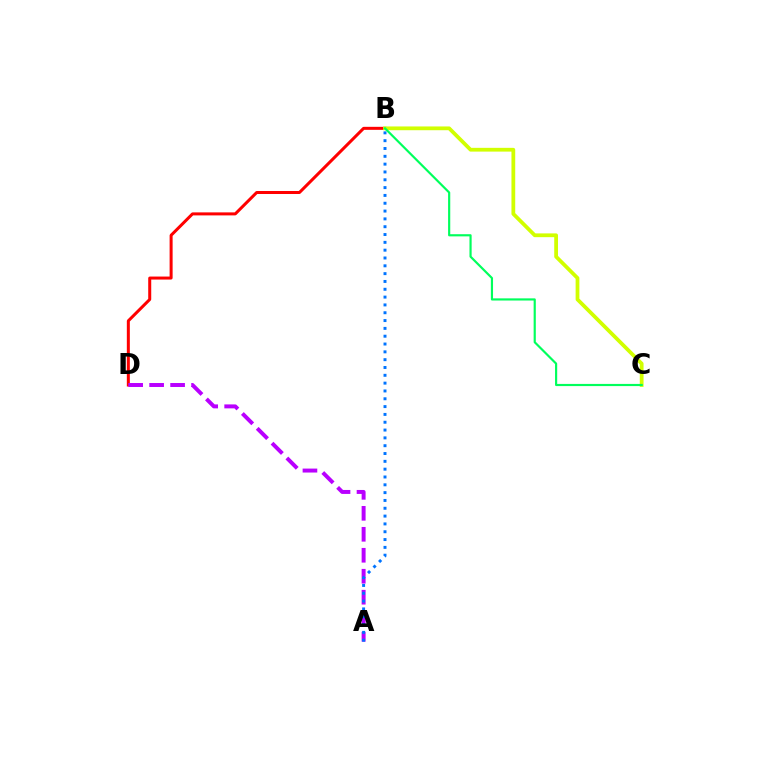{('B', 'D'): [{'color': '#ff0000', 'line_style': 'solid', 'thickness': 2.17}], ('A', 'D'): [{'color': '#b900ff', 'line_style': 'dashed', 'thickness': 2.85}], ('B', 'C'): [{'color': '#d1ff00', 'line_style': 'solid', 'thickness': 2.71}, {'color': '#00ff5c', 'line_style': 'solid', 'thickness': 1.56}], ('A', 'B'): [{'color': '#0074ff', 'line_style': 'dotted', 'thickness': 2.12}]}